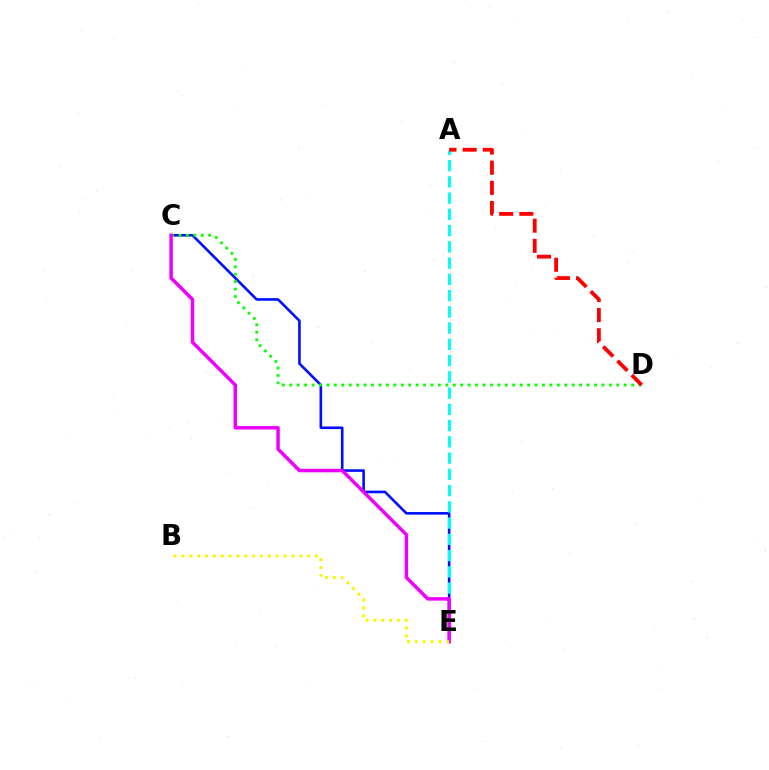{('C', 'E'): [{'color': '#0010ff', 'line_style': 'solid', 'thickness': 1.88}, {'color': '#ee00ff', 'line_style': 'solid', 'thickness': 2.5}], ('C', 'D'): [{'color': '#08ff00', 'line_style': 'dotted', 'thickness': 2.02}], ('A', 'E'): [{'color': '#00fff6', 'line_style': 'dashed', 'thickness': 2.21}], ('A', 'D'): [{'color': '#ff0000', 'line_style': 'dashed', 'thickness': 2.74}], ('B', 'E'): [{'color': '#fcf500', 'line_style': 'dotted', 'thickness': 2.13}]}